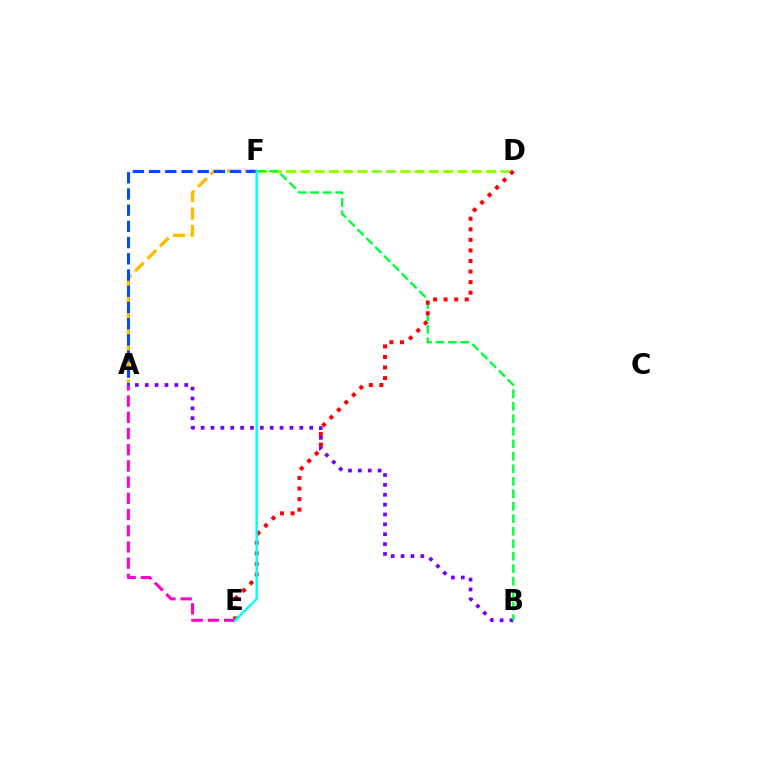{('A', 'B'): [{'color': '#7200ff', 'line_style': 'dotted', 'thickness': 2.68}], ('D', 'F'): [{'color': '#84ff00', 'line_style': 'dashed', 'thickness': 1.94}], ('A', 'E'): [{'color': '#ff00cf', 'line_style': 'dashed', 'thickness': 2.2}], ('A', 'F'): [{'color': '#ffbd00', 'line_style': 'dashed', 'thickness': 2.39}, {'color': '#004bff', 'line_style': 'dashed', 'thickness': 2.2}], ('B', 'F'): [{'color': '#00ff39', 'line_style': 'dashed', 'thickness': 1.7}], ('D', 'E'): [{'color': '#ff0000', 'line_style': 'dotted', 'thickness': 2.87}], ('E', 'F'): [{'color': '#00fff6', 'line_style': 'solid', 'thickness': 1.75}]}